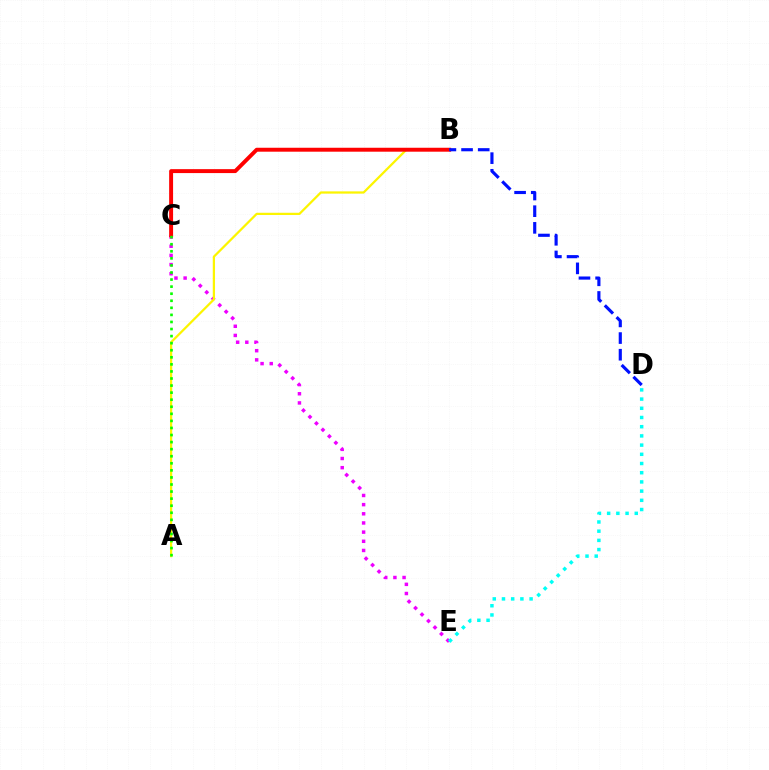{('C', 'E'): [{'color': '#ee00ff', 'line_style': 'dotted', 'thickness': 2.49}], ('A', 'B'): [{'color': '#fcf500', 'line_style': 'solid', 'thickness': 1.62}], ('B', 'C'): [{'color': '#ff0000', 'line_style': 'solid', 'thickness': 2.83}], ('D', 'E'): [{'color': '#00fff6', 'line_style': 'dotted', 'thickness': 2.5}], ('B', 'D'): [{'color': '#0010ff', 'line_style': 'dashed', 'thickness': 2.26}], ('A', 'C'): [{'color': '#08ff00', 'line_style': 'dotted', 'thickness': 1.92}]}